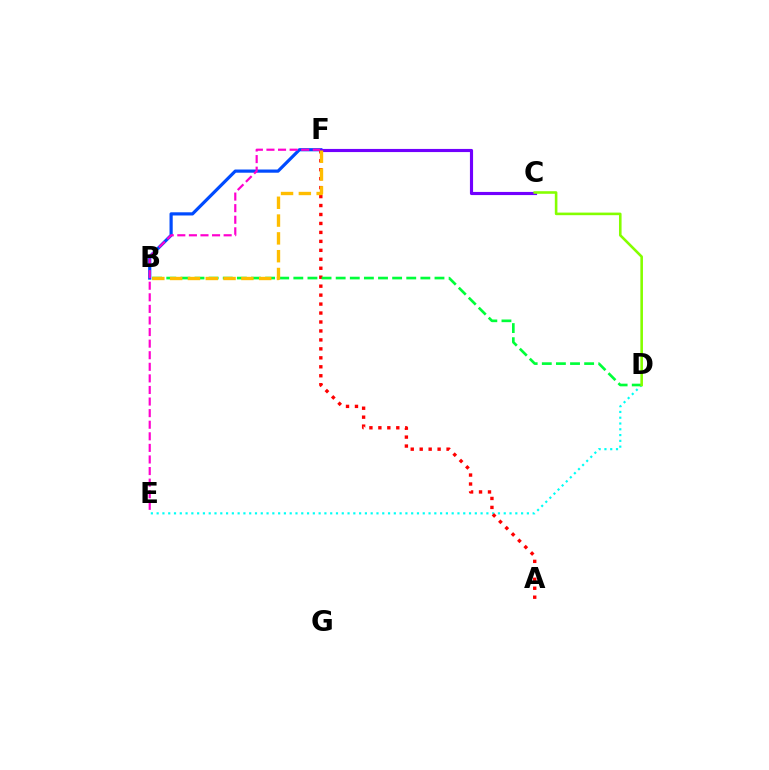{('D', 'E'): [{'color': '#00fff6', 'line_style': 'dotted', 'thickness': 1.57}], ('B', 'F'): [{'color': '#004bff', 'line_style': 'solid', 'thickness': 2.3}, {'color': '#ffbd00', 'line_style': 'dashed', 'thickness': 2.42}], ('A', 'F'): [{'color': '#ff0000', 'line_style': 'dotted', 'thickness': 2.43}], ('B', 'D'): [{'color': '#00ff39', 'line_style': 'dashed', 'thickness': 1.92}], ('E', 'F'): [{'color': '#ff00cf', 'line_style': 'dashed', 'thickness': 1.57}], ('C', 'F'): [{'color': '#7200ff', 'line_style': 'solid', 'thickness': 2.26}], ('C', 'D'): [{'color': '#84ff00', 'line_style': 'solid', 'thickness': 1.86}]}